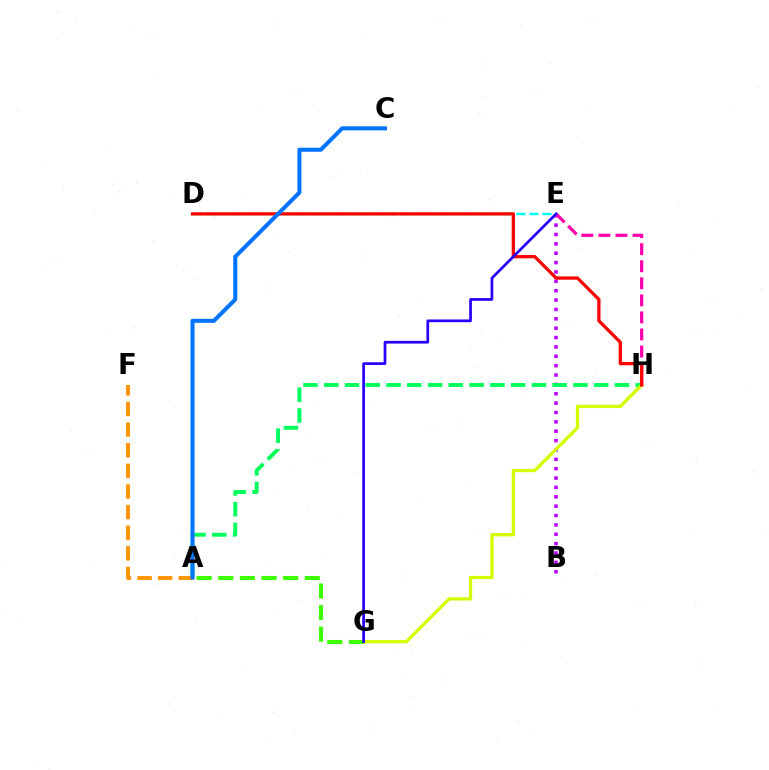{('B', 'E'): [{'color': '#b900ff', 'line_style': 'dotted', 'thickness': 2.55}], ('A', 'H'): [{'color': '#00ff5c', 'line_style': 'dashed', 'thickness': 2.82}], ('A', 'F'): [{'color': '#ff9400', 'line_style': 'dashed', 'thickness': 2.8}], ('A', 'G'): [{'color': '#3dff00', 'line_style': 'dashed', 'thickness': 2.94}], ('G', 'H'): [{'color': '#d1ff00', 'line_style': 'solid', 'thickness': 2.37}], ('D', 'E'): [{'color': '#00fff6', 'line_style': 'dashed', 'thickness': 1.76}], ('E', 'H'): [{'color': '#ff00ac', 'line_style': 'dashed', 'thickness': 2.32}], ('D', 'H'): [{'color': '#ff0000', 'line_style': 'solid', 'thickness': 2.34}], ('E', 'G'): [{'color': '#2500ff', 'line_style': 'solid', 'thickness': 1.95}], ('A', 'C'): [{'color': '#0074ff', 'line_style': 'solid', 'thickness': 2.9}]}